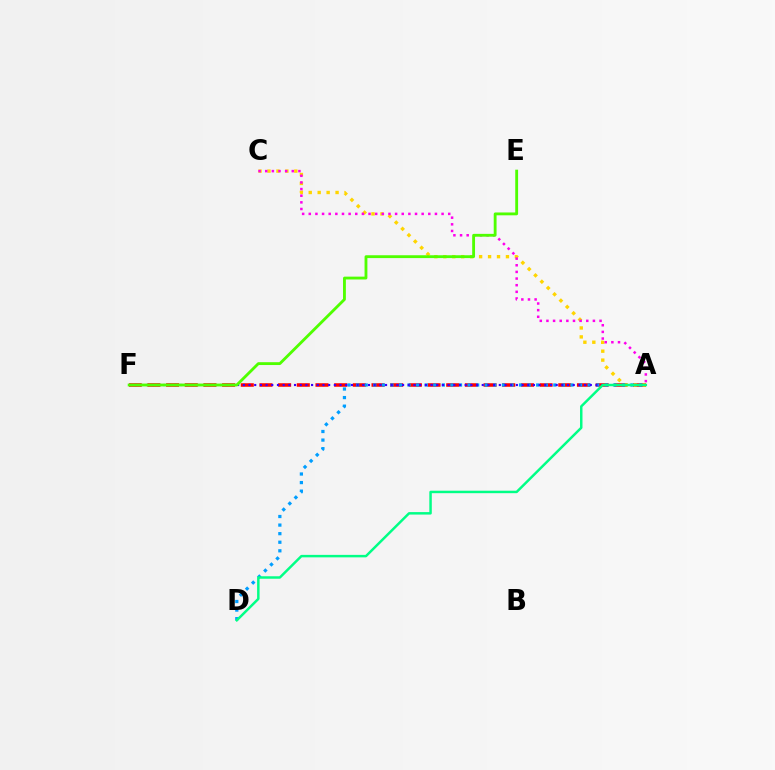{('A', 'F'): [{'color': '#ff0000', 'line_style': 'dashed', 'thickness': 2.54}, {'color': '#3700ff', 'line_style': 'dotted', 'thickness': 1.55}], ('A', 'C'): [{'color': '#ffd500', 'line_style': 'dotted', 'thickness': 2.43}, {'color': '#ff00ed', 'line_style': 'dotted', 'thickness': 1.8}], ('A', 'D'): [{'color': '#009eff', 'line_style': 'dotted', 'thickness': 2.33}, {'color': '#00ff86', 'line_style': 'solid', 'thickness': 1.78}], ('E', 'F'): [{'color': '#4fff00', 'line_style': 'solid', 'thickness': 2.04}]}